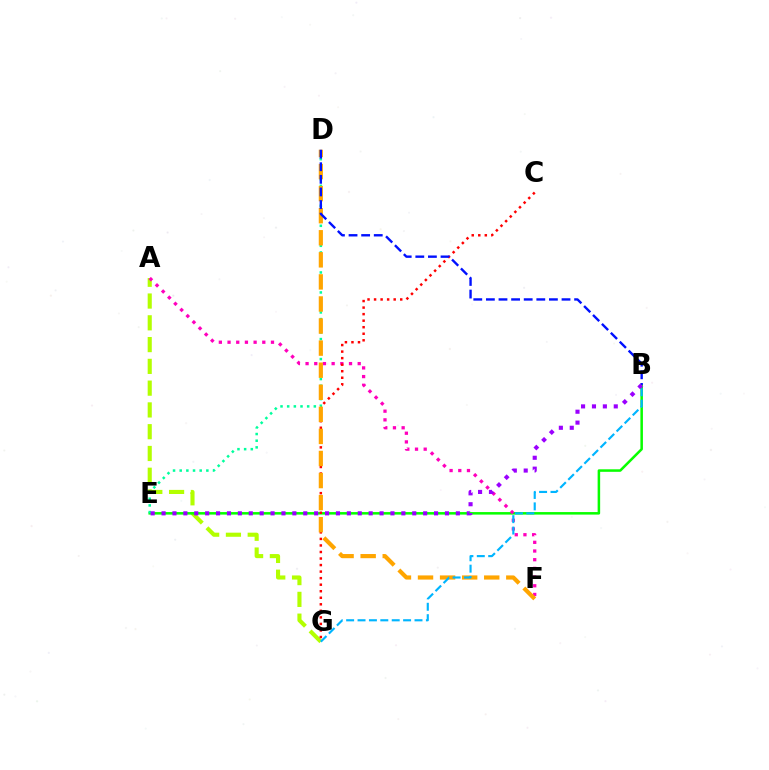{('A', 'G'): [{'color': '#b3ff00', 'line_style': 'dashed', 'thickness': 2.96}], ('B', 'E'): [{'color': '#08ff00', 'line_style': 'solid', 'thickness': 1.82}, {'color': '#9b00ff', 'line_style': 'dotted', 'thickness': 2.96}], ('A', 'F'): [{'color': '#ff00bd', 'line_style': 'dotted', 'thickness': 2.36}], ('D', 'E'): [{'color': '#00ff9d', 'line_style': 'dotted', 'thickness': 1.81}], ('C', 'G'): [{'color': '#ff0000', 'line_style': 'dotted', 'thickness': 1.78}], ('D', 'F'): [{'color': '#ffa500', 'line_style': 'dashed', 'thickness': 3.0}], ('B', 'D'): [{'color': '#0010ff', 'line_style': 'dashed', 'thickness': 1.71}], ('B', 'G'): [{'color': '#00b5ff', 'line_style': 'dashed', 'thickness': 1.55}]}